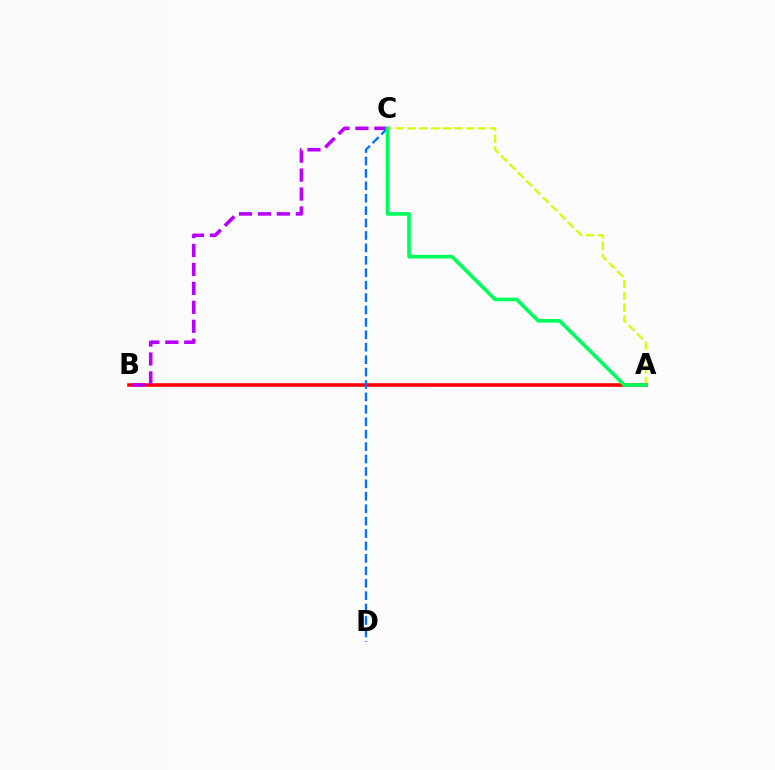{('A', 'B'): [{'color': '#ff0000', 'line_style': 'solid', 'thickness': 2.56}], ('A', 'C'): [{'color': '#d1ff00', 'line_style': 'dashed', 'thickness': 1.6}, {'color': '#00ff5c', 'line_style': 'solid', 'thickness': 2.63}], ('B', 'C'): [{'color': '#b900ff', 'line_style': 'dashed', 'thickness': 2.57}], ('C', 'D'): [{'color': '#0074ff', 'line_style': 'dashed', 'thickness': 1.69}]}